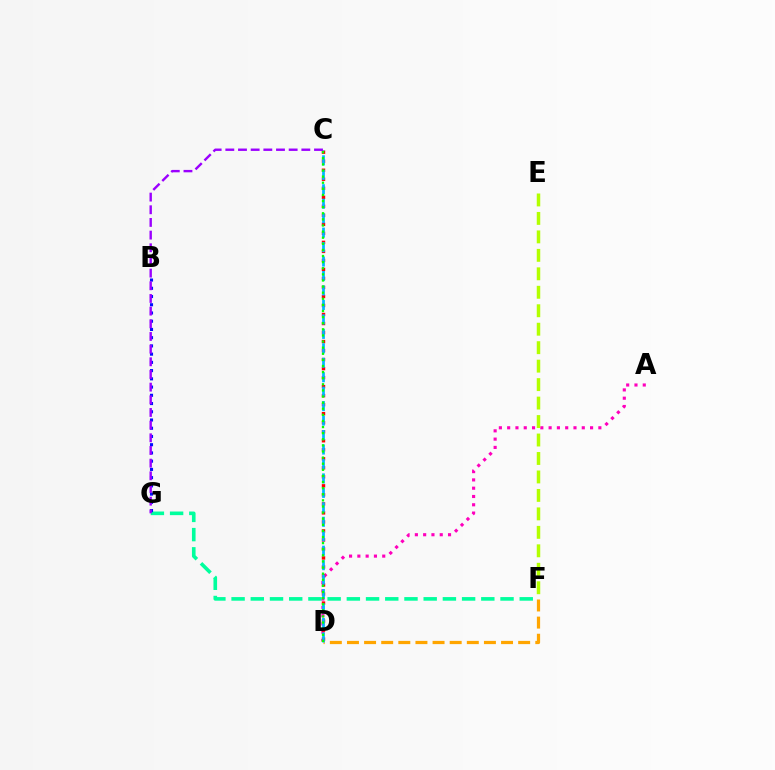{('D', 'F'): [{'color': '#ffa500', 'line_style': 'dashed', 'thickness': 2.33}], ('A', 'D'): [{'color': '#ff00bd', 'line_style': 'dotted', 'thickness': 2.25}], ('E', 'F'): [{'color': '#b3ff00', 'line_style': 'dashed', 'thickness': 2.51}], ('F', 'G'): [{'color': '#00ff9d', 'line_style': 'dashed', 'thickness': 2.61}], ('C', 'D'): [{'color': '#ff0000', 'line_style': 'dotted', 'thickness': 2.45}, {'color': '#00b5ff', 'line_style': 'dashed', 'thickness': 1.96}, {'color': '#08ff00', 'line_style': 'dotted', 'thickness': 1.66}], ('B', 'G'): [{'color': '#0010ff', 'line_style': 'dotted', 'thickness': 2.24}], ('C', 'G'): [{'color': '#9b00ff', 'line_style': 'dashed', 'thickness': 1.72}]}